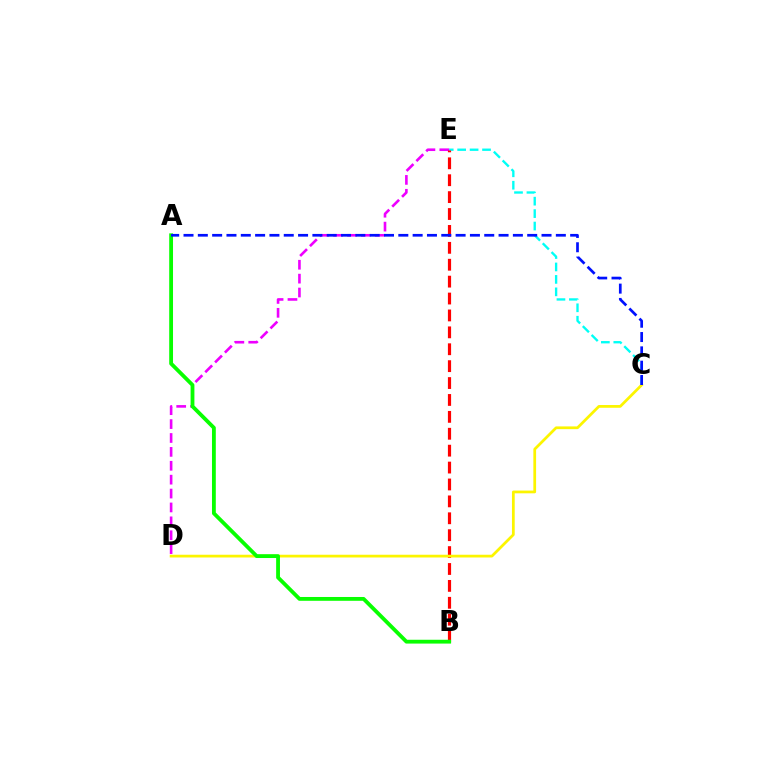{('C', 'E'): [{'color': '#00fff6', 'line_style': 'dashed', 'thickness': 1.69}], ('D', 'E'): [{'color': '#ee00ff', 'line_style': 'dashed', 'thickness': 1.89}], ('B', 'E'): [{'color': '#ff0000', 'line_style': 'dashed', 'thickness': 2.3}], ('C', 'D'): [{'color': '#fcf500', 'line_style': 'solid', 'thickness': 1.98}], ('A', 'B'): [{'color': '#08ff00', 'line_style': 'solid', 'thickness': 2.75}], ('A', 'C'): [{'color': '#0010ff', 'line_style': 'dashed', 'thickness': 1.95}]}